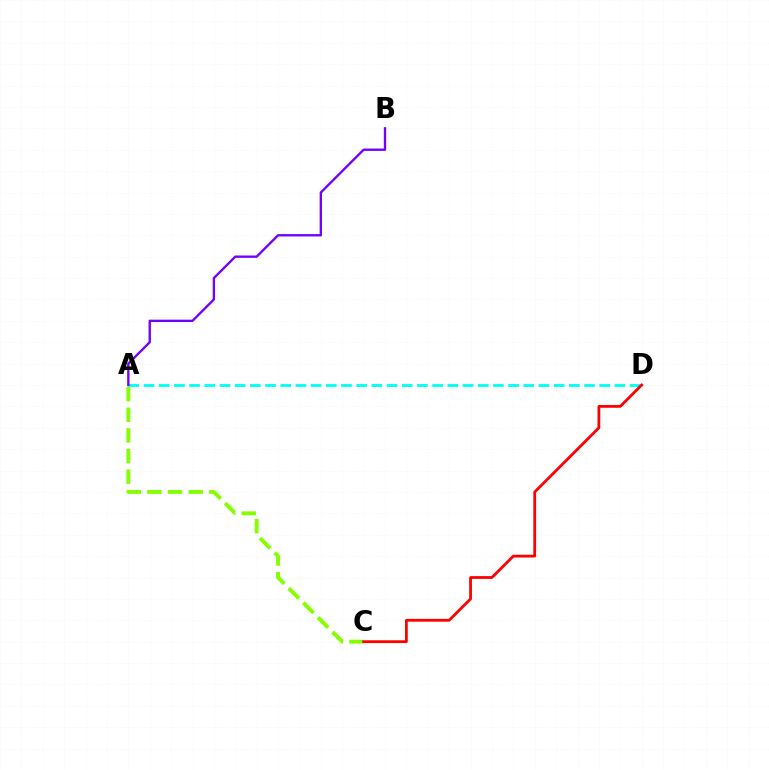{('A', 'D'): [{'color': '#00fff6', 'line_style': 'dashed', 'thickness': 2.06}], ('A', 'C'): [{'color': '#84ff00', 'line_style': 'dashed', 'thickness': 2.81}], ('A', 'B'): [{'color': '#7200ff', 'line_style': 'solid', 'thickness': 1.69}], ('C', 'D'): [{'color': '#ff0000', 'line_style': 'solid', 'thickness': 2.0}]}